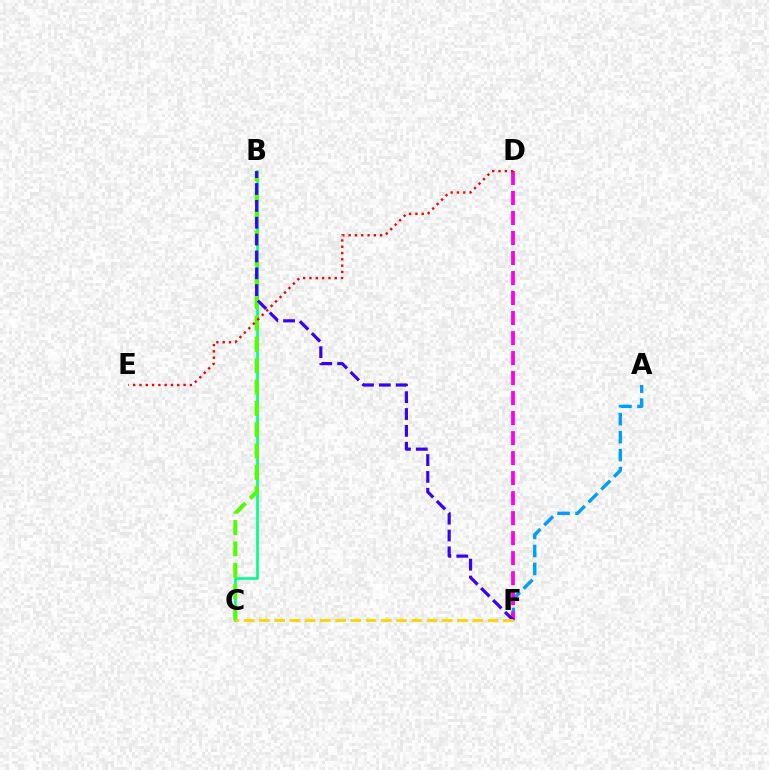{('B', 'C'): [{'color': '#00ff86', 'line_style': 'solid', 'thickness': 1.9}, {'color': '#4fff00', 'line_style': 'dashed', 'thickness': 2.9}], ('A', 'F'): [{'color': '#009eff', 'line_style': 'dashed', 'thickness': 2.44}], ('D', 'F'): [{'color': '#ff00ed', 'line_style': 'dashed', 'thickness': 2.72}], ('B', 'F'): [{'color': '#3700ff', 'line_style': 'dashed', 'thickness': 2.29}], ('C', 'F'): [{'color': '#ffd500', 'line_style': 'dashed', 'thickness': 2.07}], ('D', 'E'): [{'color': '#ff0000', 'line_style': 'dotted', 'thickness': 1.71}]}